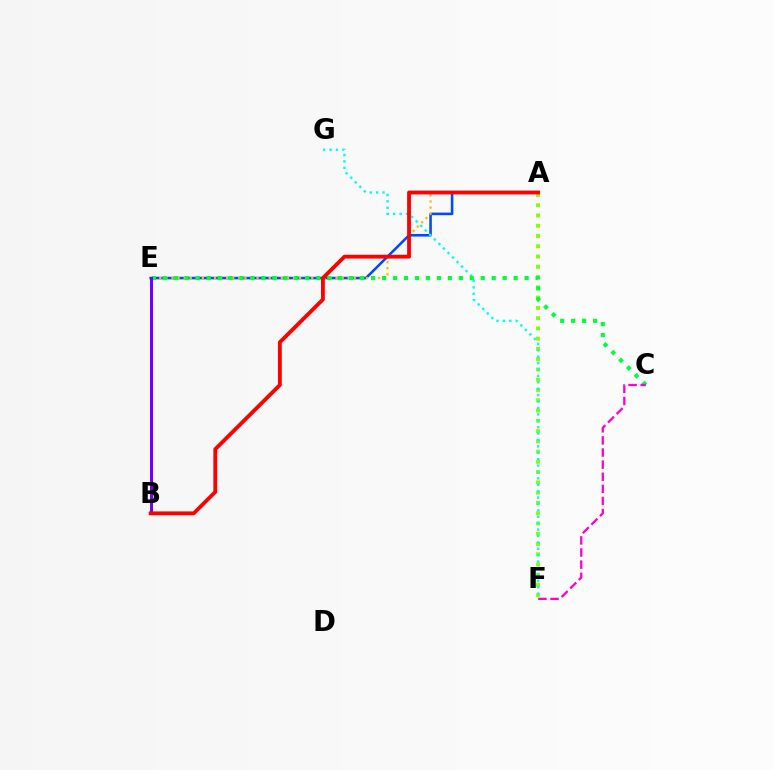{('A', 'E'): [{'color': '#004bff', 'line_style': 'solid', 'thickness': 1.86}, {'color': '#ffbd00', 'line_style': 'dotted', 'thickness': 1.65}], ('A', 'F'): [{'color': '#84ff00', 'line_style': 'dotted', 'thickness': 2.79}], ('F', 'G'): [{'color': '#00fff6', 'line_style': 'dotted', 'thickness': 1.74}], ('C', 'E'): [{'color': '#00ff39', 'line_style': 'dotted', 'thickness': 2.98}], ('B', 'E'): [{'color': '#7200ff', 'line_style': 'solid', 'thickness': 2.17}], ('A', 'B'): [{'color': '#ff0000', 'line_style': 'solid', 'thickness': 2.76}], ('C', 'F'): [{'color': '#ff00cf', 'line_style': 'dashed', 'thickness': 1.64}]}